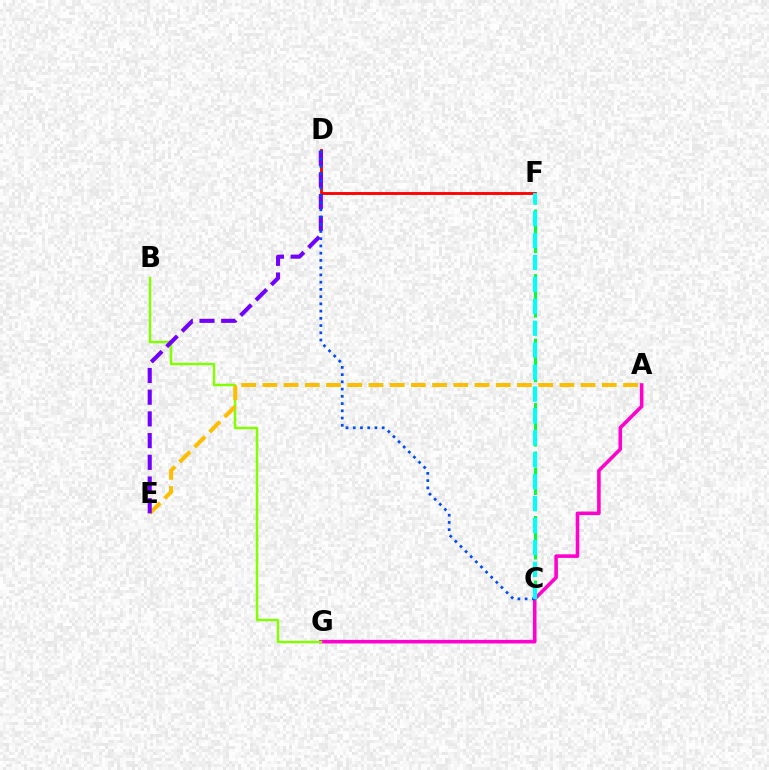{('D', 'F'): [{'color': '#ff0000', 'line_style': 'solid', 'thickness': 2.05}], ('A', 'G'): [{'color': '#ff00cf', 'line_style': 'solid', 'thickness': 2.58}], ('C', 'F'): [{'color': '#00ff39', 'line_style': 'dashed', 'thickness': 2.19}, {'color': '#00fff6', 'line_style': 'dashed', 'thickness': 2.98}], ('B', 'G'): [{'color': '#84ff00', 'line_style': 'solid', 'thickness': 1.78}], ('A', 'E'): [{'color': '#ffbd00', 'line_style': 'dashed', 'thickness': 2.88}], ('D', 'E'): [{'color': '#7200ff', 'line_style': 'dashed', 'thickness': 2.95}], ('C', 'D'): [{'color': '#004bff', 'line_style': 'dotted', 'thickness': 1.97}]}